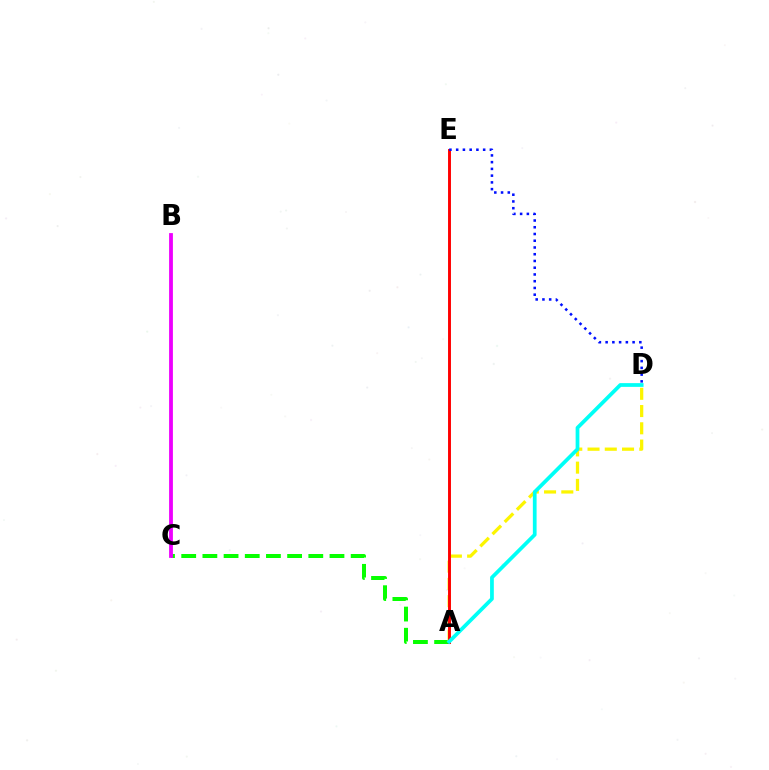{('A', 'C'): [{'color': '#08ff00', 'line_style': 'dashed', 'thickness': 2.88}], ('B', 'C'): [{'color': '#ee00ff', 'line_style': 'solid', 'thickness': 2.74}], ('A', 'D'): [{'color': '#fcf500', 'line_style': 'dashed', 'thickness': 2.34}, {'color': '#00fff6', 'line_style': 'solid', 'thickness': 2.69}], ('A', 'E'): [{'color': '#ff0000', 'line_style': 'solid', 'thickness': 2.1}], ('D', 'E'): [{'color': '#0010ff', 'line_style': 'dotted', 'thickness': 1.83}]}